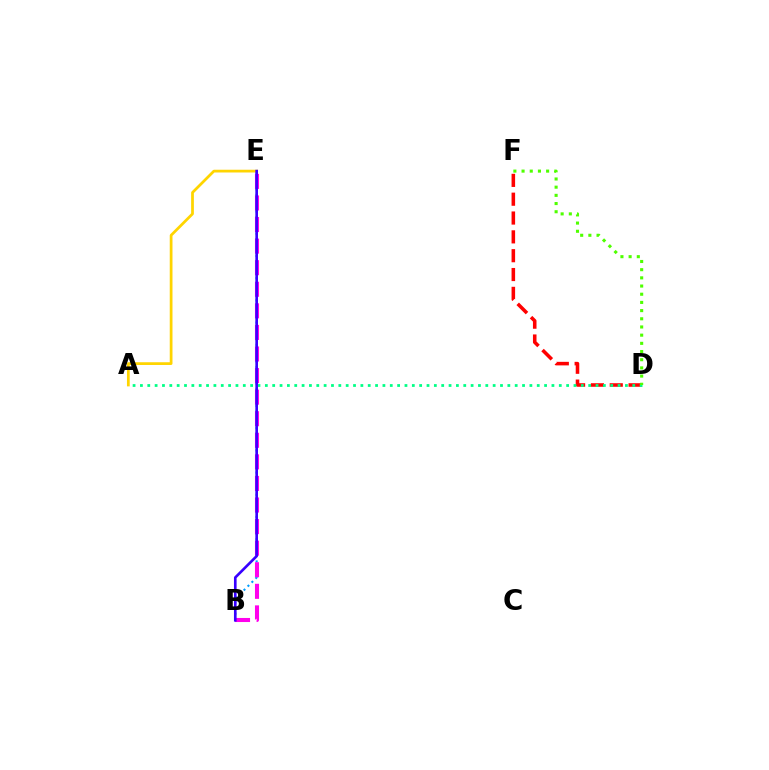{('B', 'E'): [{'color': '#009eff', 'line_style': 'dotted', 'thickness': 1.51}, {'color': '#ff00ed', 'line_style': 'dashed', 'thickness': 2.93}, {'color': '#3700ff', 'line_style': 'solid', 'thickness': 1.9}], ('D', 'F'): [{'color': '#ff0000', 'line_style': 'dashed', 'thickness': 2.56}, {'color': '#4fff00', 'line_style': 'dotted', 'thickness': 2.22}], ('A', 'E'): [{'color': '#ffd500', 'line_style': 'solid', 'thickness': 1.98}], ('A', 'D'): [{'color': '#00ff86', 'line_style': 'dotted', 'thickness': 2.0}]}